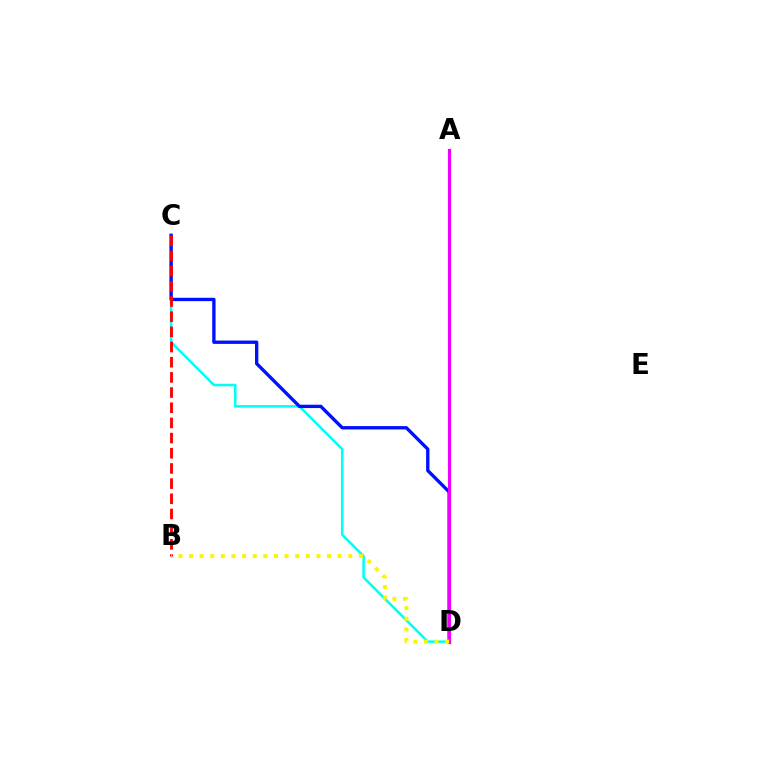{('C', 'D'): [{'color': '#00fff6', 'line_style': 'solid', 'thickness': 1.83}, {'color': '#0010ff', 'line_style': 'solid', 'thickness': 2.41}], ('B', 'C'): [{'color': '#ff0000', 'line_style': 'dashed', 'thickness': 2.06}], ('A', 'D'): [{'color': '#08ff00', 'line_style': 'dotted', 'thickness': 2.04}, {'color': '#ee00ff', 'line_style': 'solid', 'thickness': 2.27}], ('B', 'D'): [{'color': '#fcf500', 'line_style': 'dotted', 'thickness': 2.88}]}